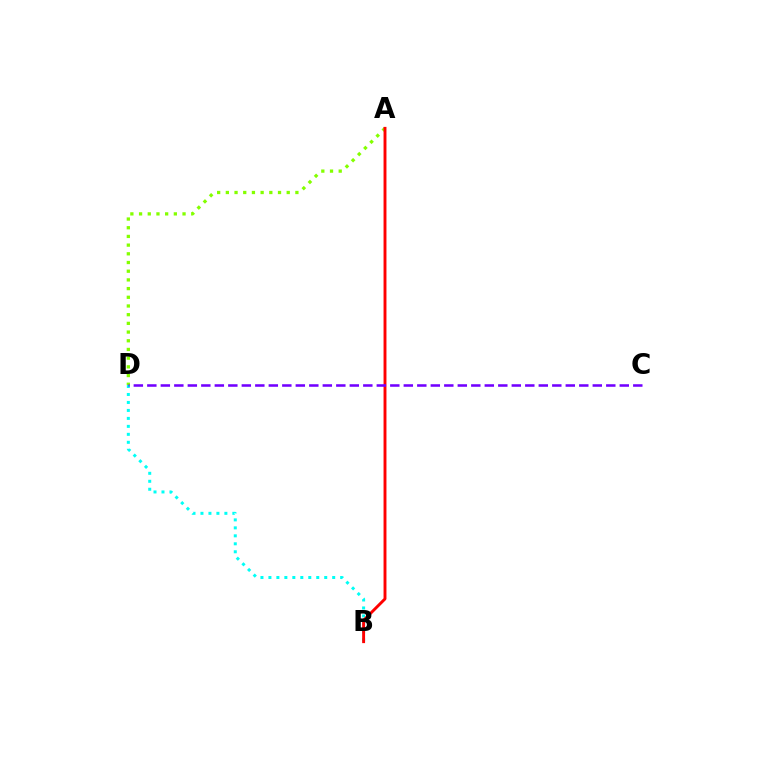{('B', 'D'): [{'color': '#00fff6', 'line_style': 'dotted', 'thickness': 2.17}], ('A', 'D'): [{'color': '#84ff00', 'line_style': 'dotted', 'thickness': 2.36}], ('A', 'B'): [{'color': '#ff0000', 'line_style': 'solid', 'thickness': 2.09}], ('C', 'D'): [{'color': '#7200ff', 'line_style': 'dashed', 'thickness': 1.83}]}